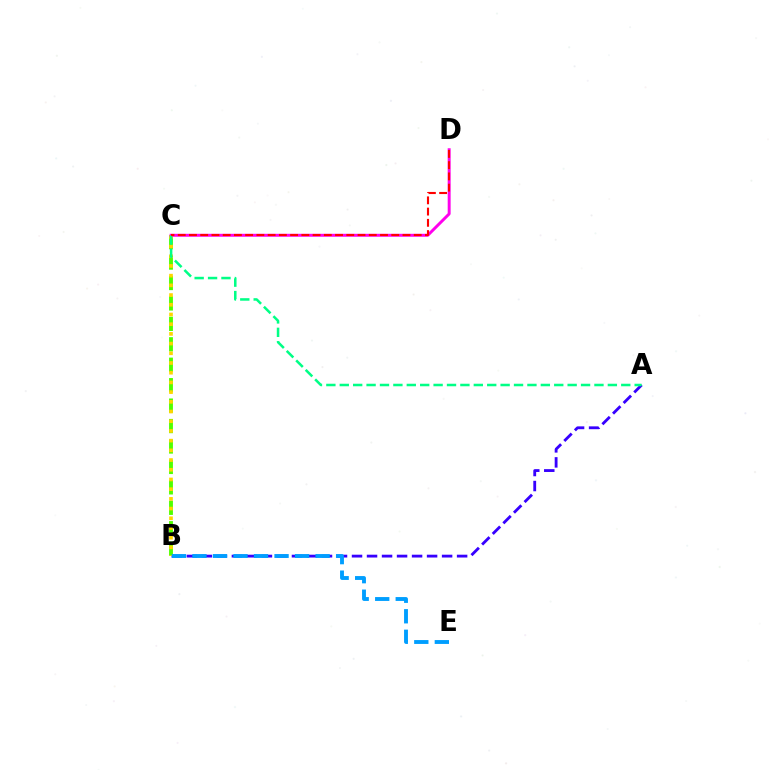{('A', 'B'): [{'color': '#3700ff', 'line_style': 'dashed', 'thickness': 2.04}], ('B', 'C'): [{'color': '#4fff00', 'line_style': 'dashed', 'thickness': 2.78}, {'color': '#ffd500', 'line_style': 'dotted', 'thickness': 2.64}], ('C', 'D'): [{'color': '#ff00ed', 'line_style': 'solid', 'thickness': 2.12}, {'color': '#ff0000', 'line_style': 'dashed', 'thickness': 1.53}], ('B', 'E'): [{'color': '#009eff', 'line_style': 'dashed', 'thickness': 2.79}], ('A', 'C'): [{'color': '#00ff86', 'line_style': 'dashed', 'thickness': 1.82}]}